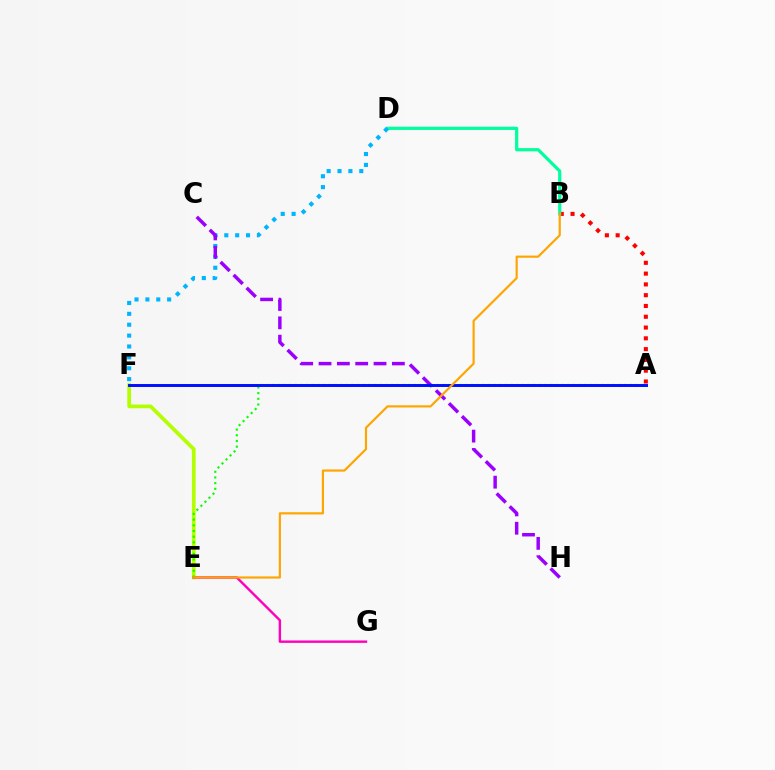{('A', 'B'): [{'color': '#ff0000', 'line_style': 'dotted', 'thickness': 2.93}], ('B', 'D'): [{'color': '#00ff9d', 'line_style': 'solid', 'thickness': 2.31}], ('E', 'F'): [{'color': '#b3ff00', 'line_style': 'solid', 'thickness': 2.67}], ('D', 'F'): [{'color': '#00b5ff', 'line_style': 'dotted', 'thickness': 2.95}], ('E', 'G'): [{'color': '#ff00bd', 'line_style': 'solid', 'thickness': 1.73}], ('A', 'E'): [{'color': '#08ff00', 'line_style': 'dotted', 'thickness': 1.54}], ('C', 'H'): [{'color': '#9b00ff', 'line_style': 'dashed', 'thickness': 2.49}], ('A', 'F'): [{'color': '#0010ff', 'line_style': 'solid', 'thickness': 2.12}], ('B', 'E'): [{'color': '#ffa500', 'line_style': 'solid', 'thickness': 1.57}]}